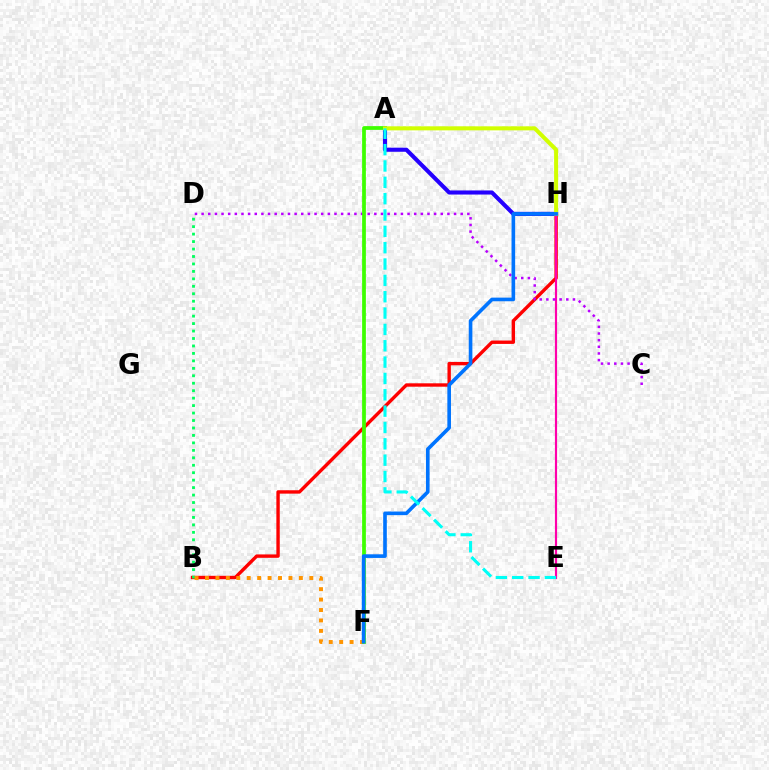{('A', 'H'): [{'color': '#2500ff', 'line_style': 'solid', 'thickness': 2.95}, {'color': '#d1ff00', 'line_style': 'solid', 'thickness': 2.9}], ('B', 'H'): [{'color': '#ff0000', 'line_style': 'solid', 'thickness': 2.44}], ('B', 'D'): [{'color': '#00ff5c', 'line_style': 'dotted', 'thickness': 2.03}], ('E', 'H'): [{'color': '#ff00ac', 'line_style': 'solid', 'thickness': 1.56}], ('B', 'F'): [{'color': '#ff9400', 'line_style': 'dotted', 'thickness': 2.83}], ('C', 'D'): [{'color': '#b900ff', 'line_style': 'dotted', 'thickness': 1.8}], ('A', 'F'): [{'color': '#3dff00', 'line_style': 'solid', 'thickness': 2.7}], ('F', 'H'): [{'color': '#0074ff', 'line_style': 'solid', 'thickness': 2.61}], ('A', 'E'): [{'color': '#00fff6', 'line_style': 'dashed', 'thickness': 2.22}]}